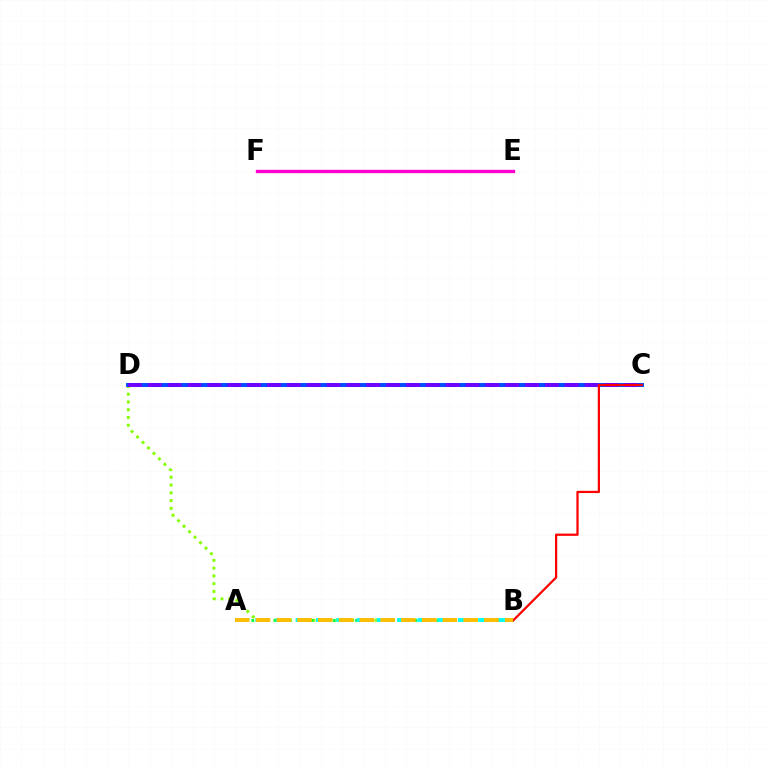{('B', 'D'): [{'color': '#84ff00', 'line_style': 'dotted', 'thickness': 2.11}], ('C', 'D'): [{'color': '#004bff', 'line_style': 'solid', 'thickness': 2.83}, {'color': '#7200ff', 'line_style': 'dashed', 'thickness': 2.7}], ('A', 'B'): [{'color': '#00ff39', 'line_style': 'dotted', 'thickness': 2.01}, {'color': '#00fff6', 'line_style': 'dashed', 'thickness': 2.75}, {'color': '#ffbd00', 'line_style': 'dashed', 'thickness': 2.82}], ('E', 'F'): [{'color': '#ff00cf', 'line_style': 'solid', 'thickness': 2.41}], ('B', 'C'): [{'color': '#ff0000', 'line_style': 'solid', 'thickness': 1.61}]}